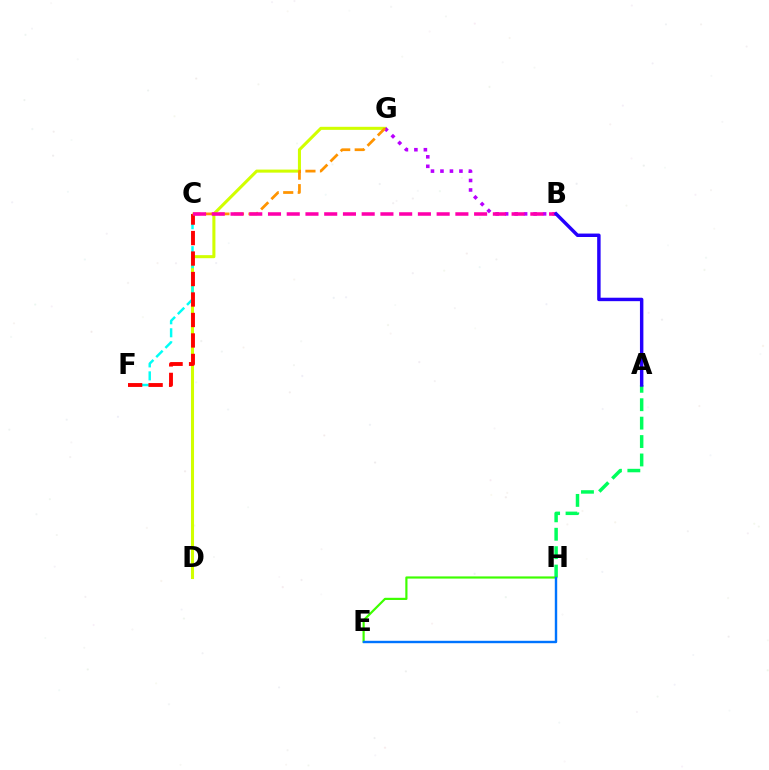{('D', 'G'): [{'color': '#d1ff00', 'line_style': 'solid', 'thickness': 2.2}], ('C', 'F'): [{'color': '#00fff6', 'line_style': 'dashed', 'thickness': 1.76}, {'color': '#ff0000', 'line_style': 'dashed', 'thickness': 2.78}], ('A', 'H'): [{'color': '#00ff5c', 'line_style': 'dashed', 'thickness': 2.5}], ('E', 'H'): [{'color': '#3dff00', 'line_style': 'solid', 'thickness': 1.57}, {'color': '#0074ff', 'line_style': 'solid', 'thickness': 1.73}], ('B', 'G'): [{'color': '#b900ff', 'line_style': 'dotted', 'thickness': 2.58}], ('C', 'G'): [{'color': '#ff9400', 'line_style': 'dashed', 'thickness': 1.97}], ('B', 'C'): [{'color': '#ff00ac', 'line_style': 'dashed', 'thickness': 2.55}], ('A', 'B'): [{'color': '#2500ff', 'line_style': 'solid', 'thickness': 2.48}]}